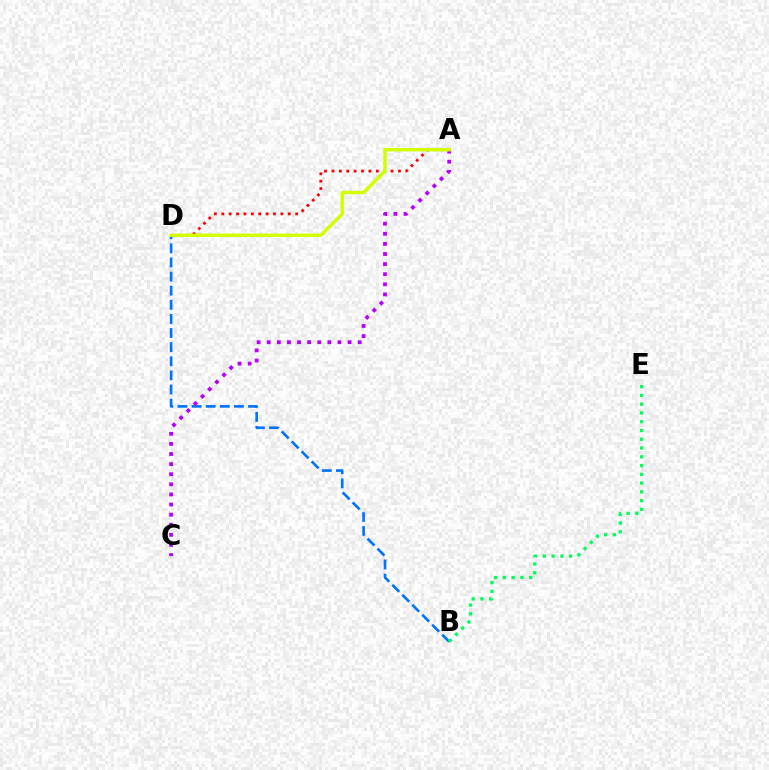{('B', 'D'): [{'color': '#0074ff', 'line_style': 'dashed', 'thickness': 1.92}], ('B', 'E'): [{'color': '#00ff5c', 'line_style': 'dotted', 'thickness': 2.38}], ('A', 'D'): [{'color': '#ff0000', 'line_style': 'dotted', 'thickness': 2.01}, {'color': '#d1ff00', 'line_style': 'solid', 'thickness': 2.45}], ('A', 'C'): [{'color': '#b900ff', 'line_style': 'dotted', 'thickness': 2.75}]}